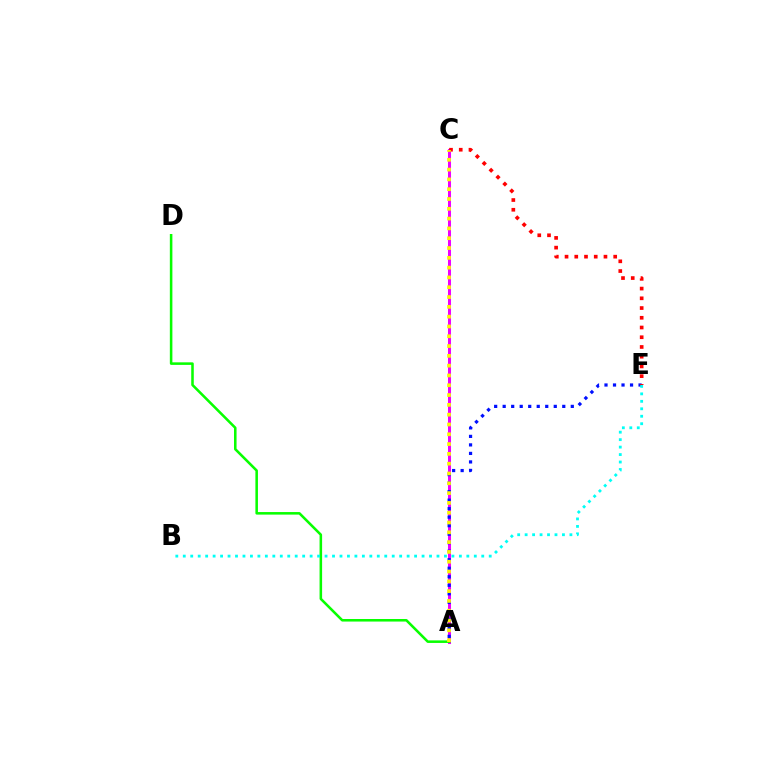{('A', 'C'): [{'color': '#ee00ff', 'line_style': 'solid', 'thickness': 2.18}, {'color': '#fcf500', 'line_style': 'dotted', 'thickness': 2.66}], ('A', 'E'): [{'color': '#0010ff', 'line_style': 'dotted', 'thickness': 2.31}], ('A', 'D'): [{'color': '#08ff00', 'line_style': 'solid', 'thickness': 1.84}], ('C', 'E'): [{'color': '#ff0000', 'line_style': 'dotted', 'thickness': 2.64}], ('B', 'E'): [{'color': '#00fff6', 'line_style': 'dotted', 'thickness': 2.03}]}